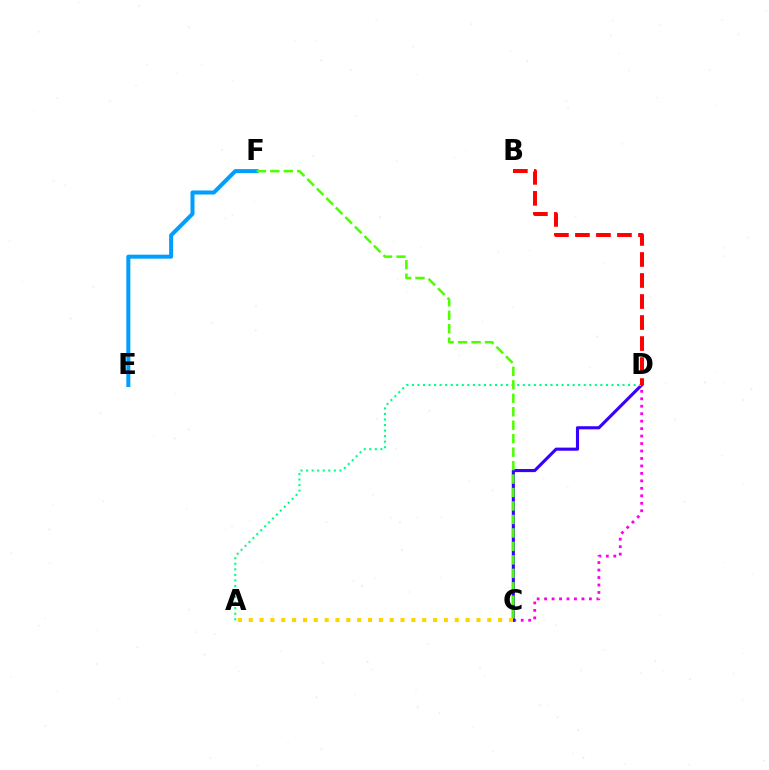{('C', 'D'): [{'color': '#ff00ed', 'line_style': 'dotted', 'thickness': 2.03}, {'color': '#3700ff', 'line_style': 'solid', 'thickness': 2.24}], ('E', 'F'): [{'color': '#009eff', 'line_style': 'solid', 'thickness': 2.89}], ('A', 'D'): [{'color': '#00ff86', 'line_style': 'dotted', 'thickness': 1.51}], ('A', 'C'): [{'color': '#ffd500', 'line_style': 'dotted', 'thickness': 2.95}], ('C', 'F'): [{'color': '#4fff00', 'line_style': 'dashed', 'thickness': 1.83}], ('B', 'D'): [{'color': '#ff0000', 'line_style': 'dashed', 'thickness': 2.85}]}